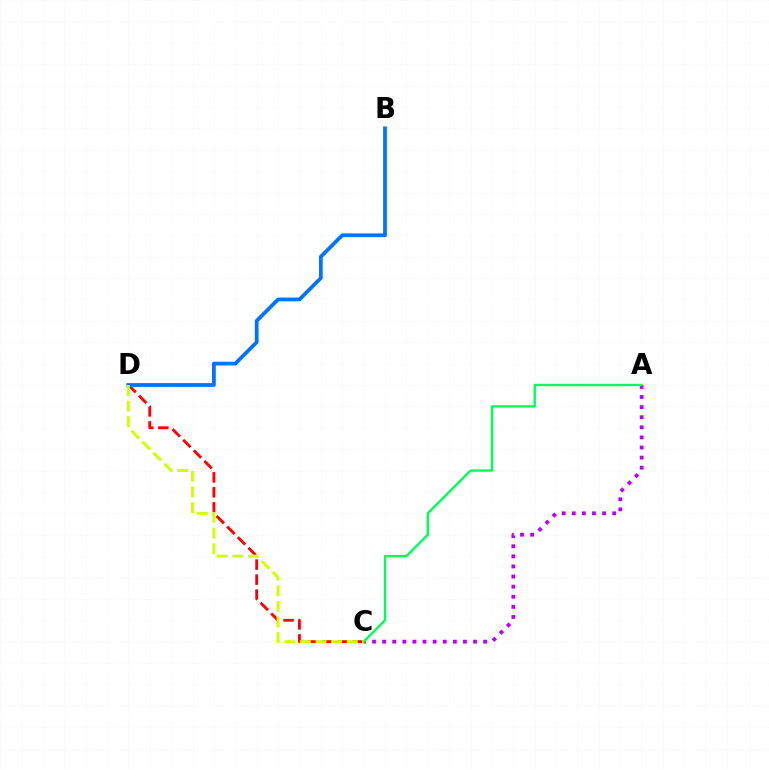{('A', 'C'): [{'color': '#b900ff', 'line_style': 'dotted', 'thickness': 2.74}, {'color': '#00ff5c', 'line_style': 'solid', 'thickness': 1.72}], ('C', 'D'): [{'color': '#ff0000', 'line_style': 'dashed', 'thickness': 2.04}, {'color': '#d1ff00', 'line_style': 'dashed', 'thickness': 2.12}], ('B', 'D'): [{'color': '#0074ff', 'line_style': 'solid', 'thickness': 2.71}]}